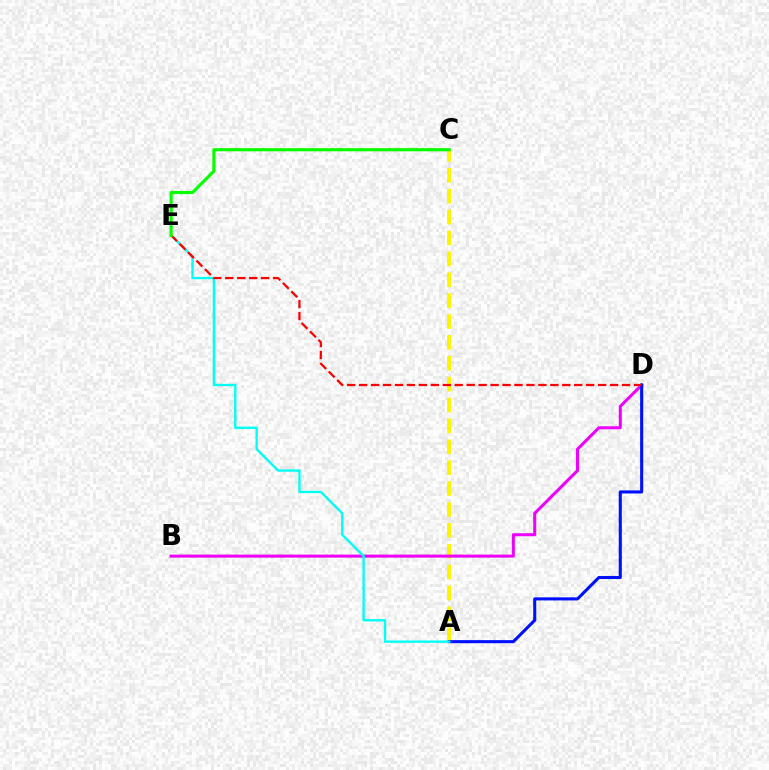{('A', 'C'): [{'color': '#fcf500', 'line_style': 'dashed', 'thickness': 2.84}], ('B', 'D'): [{'color': '#ee00ff', 'line_style': 'solid', 'thickness': 2.19}], ('A', 'D'): [{'color': '#0010ff', 'line_style': 'solid', 'thickness': 2.22}], ('A', 'E'): [{'color': '#00fff6', 'line_style': 'solid', 'thickness': 1.7}], ('D', 'E'): [{'color': '#ff0000', 'line_style': 'dashed', 'thickness': 1.62}], ('C', 'E'): [{'color': '#08ff00', 'line_style': 'solid', 'thickness': 2.28}]}